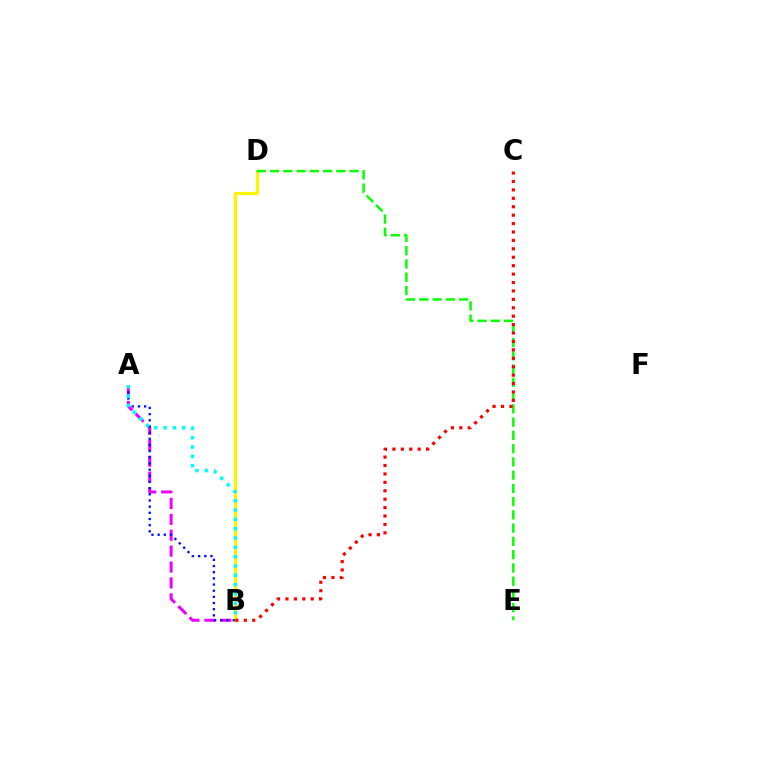{('B', 'D'): [{'color': '#fcf500', 'line_style': 'solid', 'thickness': 2.29}], ('A', 'B'): [{'color': '#ee00ff', 'line_style': 'dashed', 'thickness': 2.16}, {'color': '#0010ff', 'line_style': 'dotted', 'thickness': 1.68}, {'color': '#00fff6', 'line_style': 'dotted', 'thickness': 2.53}], ('D', 'E'): [{'color': '#08ff00', 'line_style': 'dashed', 'thickness': 1.8}], ('B', 'C'): [{'color': '#ff0000', 'line_style': 'dotted', 'thickness': 2.29}]}